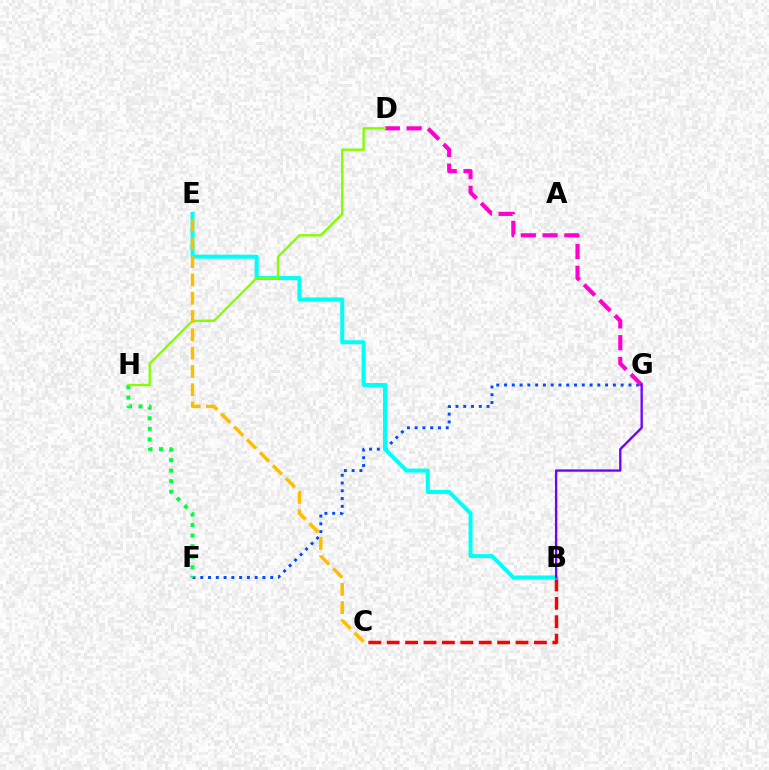{('F', 'G'): [{'color': '#004bff', 'line_style': 'dotted', 'thickness': 2.11}], ('F', 'H'): [{'color': '#00ff39', 'line_style': 'dotted', 'thickness': 2.86}], ('D', 'G'): [{'color': '#ff00cf', 'line_style': 'dashed', 'thickness': 2.96}], ('B', 'C'): [{'color': '#ff0000', 'line_style': 'dashed', 'thickness': 2.5}], ('B', 'E'): [{'color': '#00fff6', 'line_style': 'solid', 'thickness': 2.9}], ('D', 'H'): [{'color': '#84ff00', 'line_style': 'solid', 'thickness': 1.69}], ('C', 'E'): [{'color': '#ffbd00', 'line_style': 'dashed', 'thickness': 2.48}], ('B', 'G'): [{'color': '#7200ff', 'line_style': 'solid', 'thickness': 1.67}]}